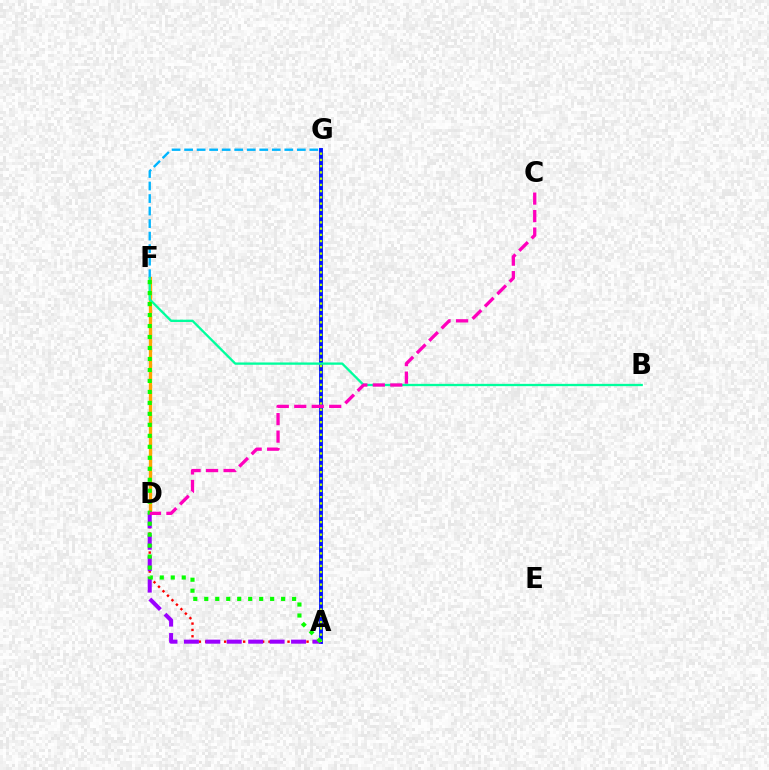{('A', 'D'): [{'color': '#ff0000', 'line_style': 'dotted', 'thickness': 1.72}, {'color': '#9b00ff', 'line_style': 'dashed', 'thickness': 2.91}], ('D', 'F'): [{'color': '#ffa500', 'line_style': 'solid', 'thickness': 2.41}], ('A', 'G'): [{'color': '#0010ff', 'line_style': 'solid', 'thickness': 2.79}, {'color': '#b3ff00', 'line_style': 'dotted', 'thickness': 1.7}], ('F', 'G'): [{'color': '#00b5ff', 'line_style': 'dashed', 'thickness': 1.7}], ('B', 'F'): [{'color': '#00ff9d', 'line_style': 'solid', 'thickness': 1.66}], ('A', 'F'): [{'color': '#08ff00', 'line_style': 'dotted', 'thickness': 2.98}], ('C', 'D'): [{'color': '#ff00bd', 'line_style': 'dashed', 'thickness': 2.37}]}